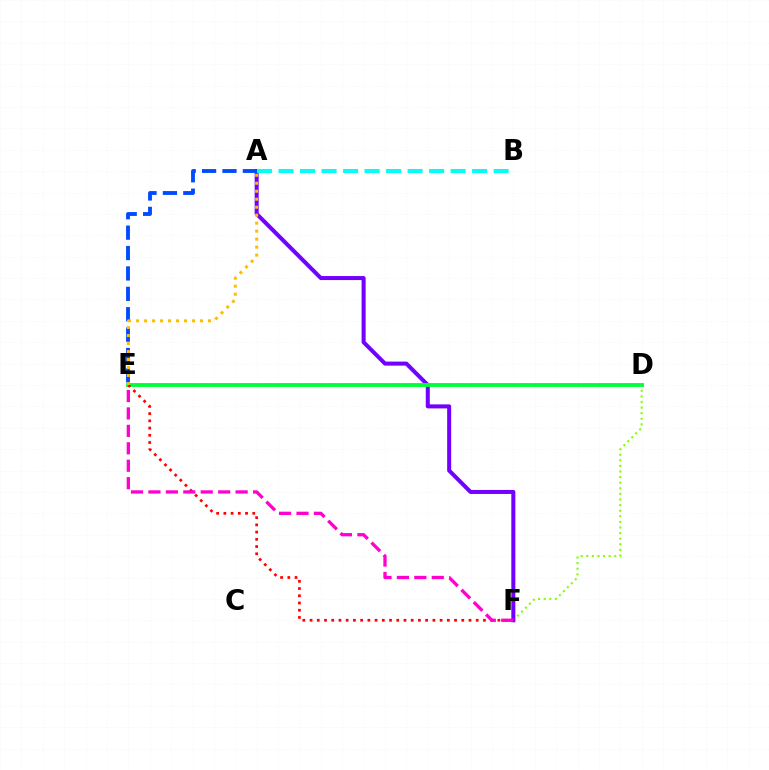{('D', 'F'): [{'color': '#84ff00', 'line_style': 'dotted', 'thickness': 1.52}], ('A', 'F'): [{'color': '#7200ff', 'line_style': 'solid', 'thickness': 2.9}], ('D', 'E'): [{'color': '#00ff39', 'line_style': 'solid', 'thickness': 2.77}], ('A', 'B'): [{'color': '#00fff6', 'line_style': 'dashed', 'thickness': 2.92}], ('E', 'F'): [{'color': '#ff0000', 'line_style': 'dotted', 'thickness': 1.96}, {'color': '#ff00cf', 'line_style': 'dashed', 'thickness': 2.37}], ('A', 'E'): [{'color': '#004bff', 'line_style': 'dashed', 'thickness': 2.77}, {'color': '#ffbd00', 'line_style': 'dotted', 'thickness': 2.17}]}